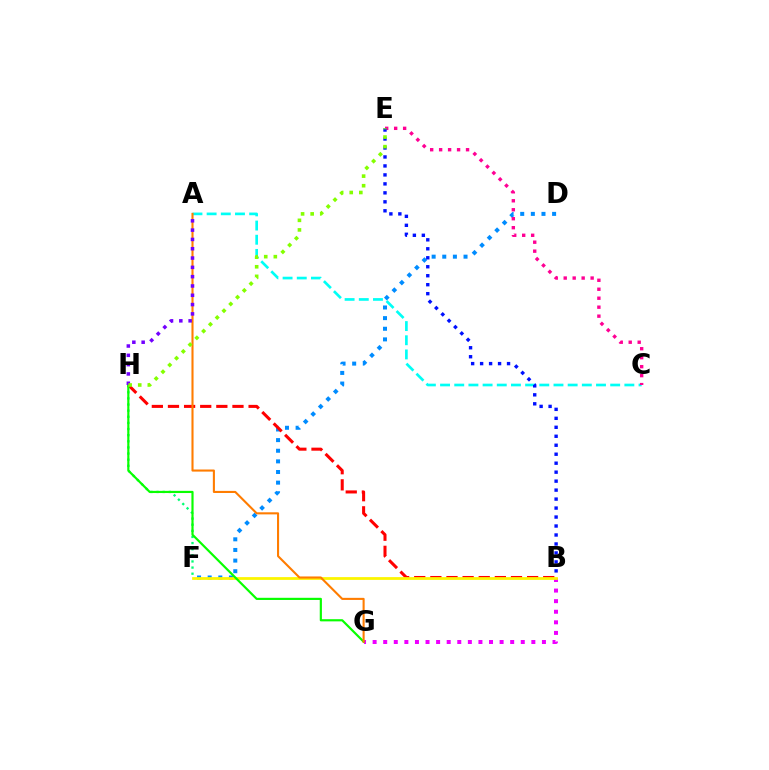{('F', 'H'): [{'color': '#00ff74', 'line_style': 'dotted', 'thickness': 1.66}], ('D', 'F'): [{'color': '#008cff', 'line_style': 'dotted', 'thickness': 2.89}], ('B', 'H'): [{'color': '#ff0000', 'line_style': 'dashed', 'thickness': 2.19}], ('A', 'C'): [{'color': '#00fff6', 'line_style': 'dashed', 'thickness': 1.93}], ('C', 'E'): [{'color': '#ff0094', 'line_style': 'dotted', 'thickness': 2.44}], ('B', 'G'): [{'color': '#ee00ff', 'line_style': 'dotted', 'thickness': 2.88}], ('B', 'E'): [{'color': '#0010ff', 'line_style': 'dotted', 'thickness': 2.44}], ('B', 'F'): [{'color': '#fcf500', 'line_style': 'solid', 'thickness': 2.0}], ('G', 'H'): [{'color': '#08ff00', 'line_style': 'solid', 'thickness': 1.57}], ('A', 'G'): [{'color': '#ff7c00', 'line_style': 'solid', 'thickness': 1.51}], ('A', 'H'): [{'color': '#7200ff', 'line_style': 'dotted', 'thickness': 2.53}], ('E', 'H'): [{'color': '#84ff00', 'line_style': 'dotted', 'thickness': 2.6}]}